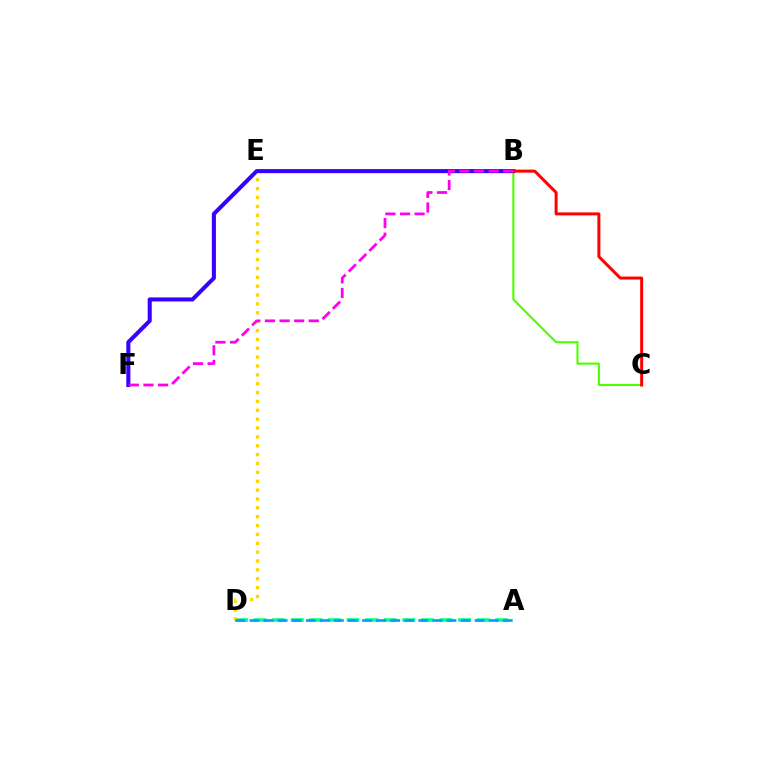{('A', 'D'): [{'color': '#00ff86', 'line_style': 'dashed', 'thickness': 2.53}, {'color': '#009eff', 'line_style': 'dashed', 'thickness': 1.91}], ('B', 'C'): [{'color': '#4fff00', 'line_style': 'solid', 'thickness': 1.53}, {'color': '#ff0000', 'line_style': 'solid', 'thickness': 2.15}], ('D', 'E'): [{'color': '#ffd500', 'line_style': 'dotted', 'thickness': 2.41}], ('B', 'F'): [{'color': '#3700ff', 'line_style': 'solid', 'thickness': 2.92}, {'color': '#ff00ed', 'line_style': 'dashed', 'thickness': 1.98}]}